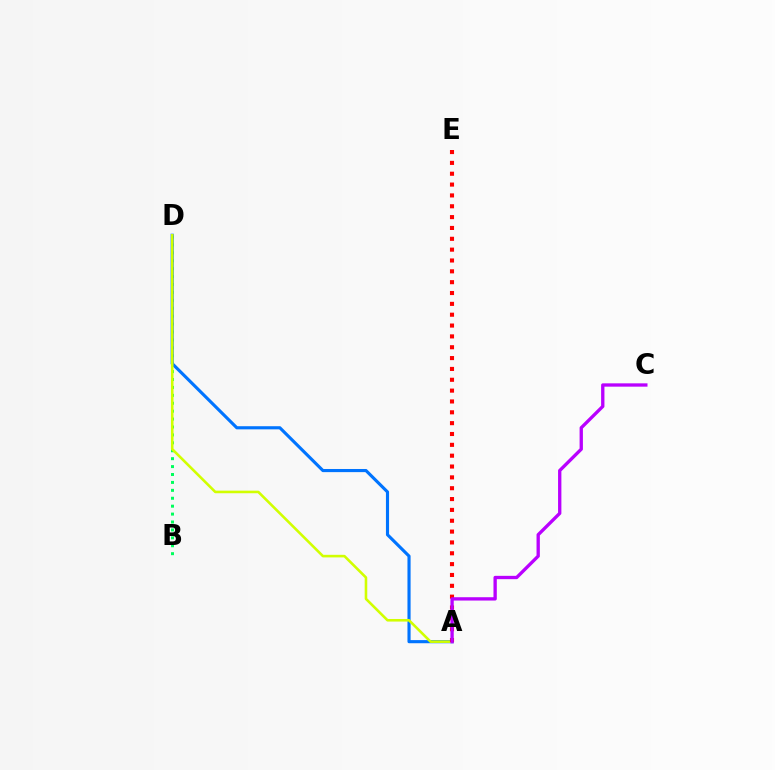{('B', 'D'): [{'color': '#00ff5c', 'line_style': 'dotted', 'thickness': 2.15}], ('A', 'D'): [{'color': '#0074ff', 'line_style': 'solid', 'thickness': 2.25}, {'color': '#d1ff00', 'line_style': 'solid', 'thickness': 1.86}], ('A', 'E'): [{'color': '#ff0000', 'line_style': 'dotted', 'thickness': 2.95}], ('A', 'C'): [{'color': '#b900ff', 'line_style': 'solid', 'thickness': 2.39}]}